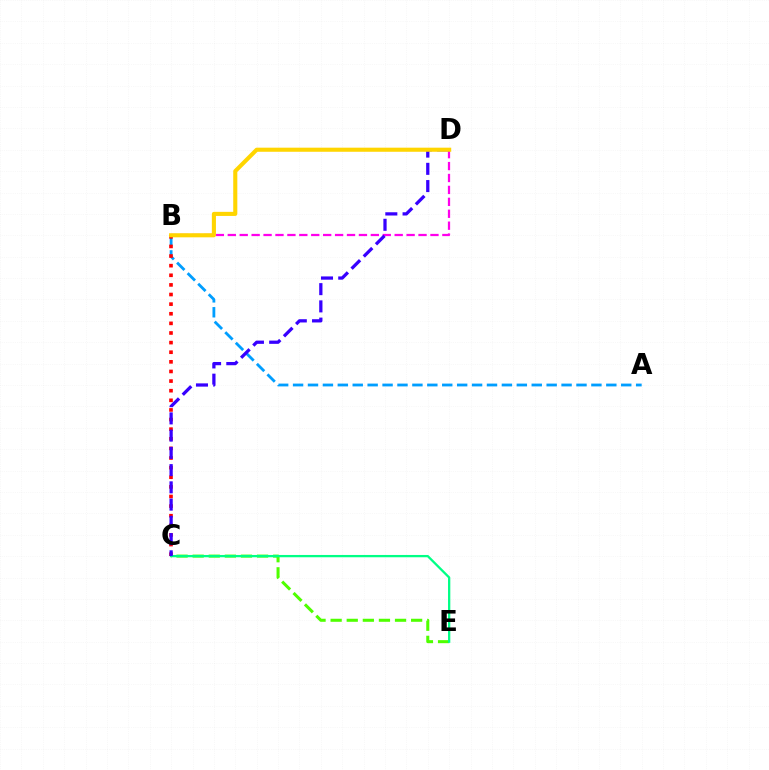{('C', 'E'): [{'color': '#4fff00', 'line_style': 'dashed', 'thickness': 2.19}, {'color': '#00ff86', 'line_style': 'solid', 'thickness': 1.65}], ('B', 'D'): [{'color': '#ff00ed', 'line_style': 'dashed', 'thickness': 1.62}, {'color': '#ffd500', 'line_style': 'solid', 'thickness': 2.95}], ('A', 'B'): [{'color': '#009eff', 'line_style': 'dashed', 'thickness': 2.03}], ('B', 'C'): [{'color': '#ff0000', 'line_style': 'dotted', 'thickness': 2.61}], ('C', 'D'): [{'color': '#3700ff', 'line_style': 'dashed', 'thickness': 2.34}]}